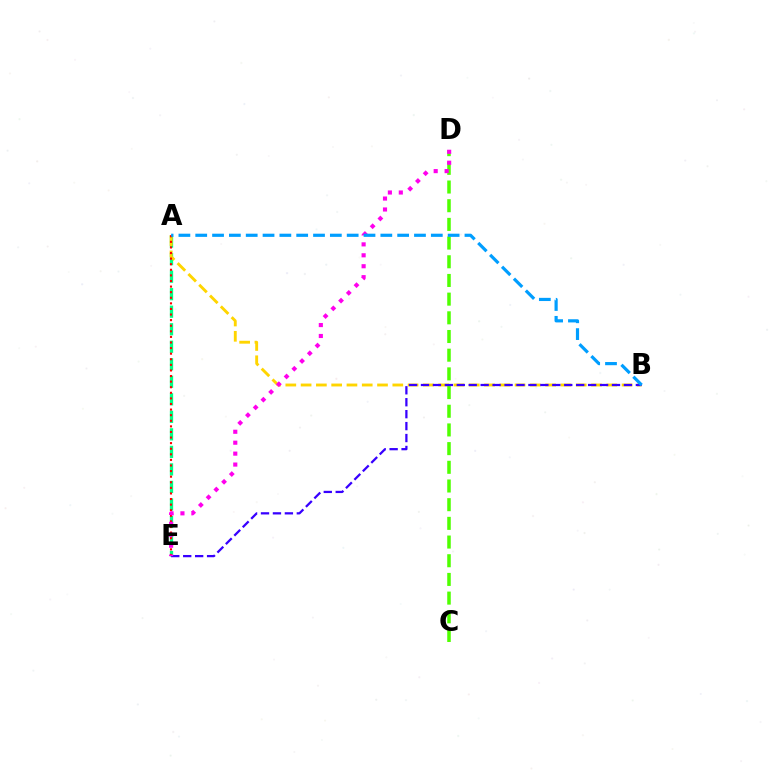{('A', 'E'): [{'color': '#00ff86', 'line_style': 'dashed', 'thickness': 2.38}, {'color': '#ff0000', 'line_style': 'dotted', 'thickness': 1.52}], ('A', 'B'): [{'color': '#ffd500', 'line_style': 'dashed', 'thickness': 2.08}, {'color': '#009eff', 'line_style': 'dashed', 'thickness': 2.29}], ('C', 'D'): [{'color': '#4fff00', 'line_style': 'dashed', 'thickness': 2.54}], ('B', 'E'): [{'color': '#3700ff', 'line_style': 'dashed', 'thickness': 1.62}], ('D', 'E'): [{'color': '#ff00ed', 'line_style': 'dotted', 'thickness': 2.97}]}